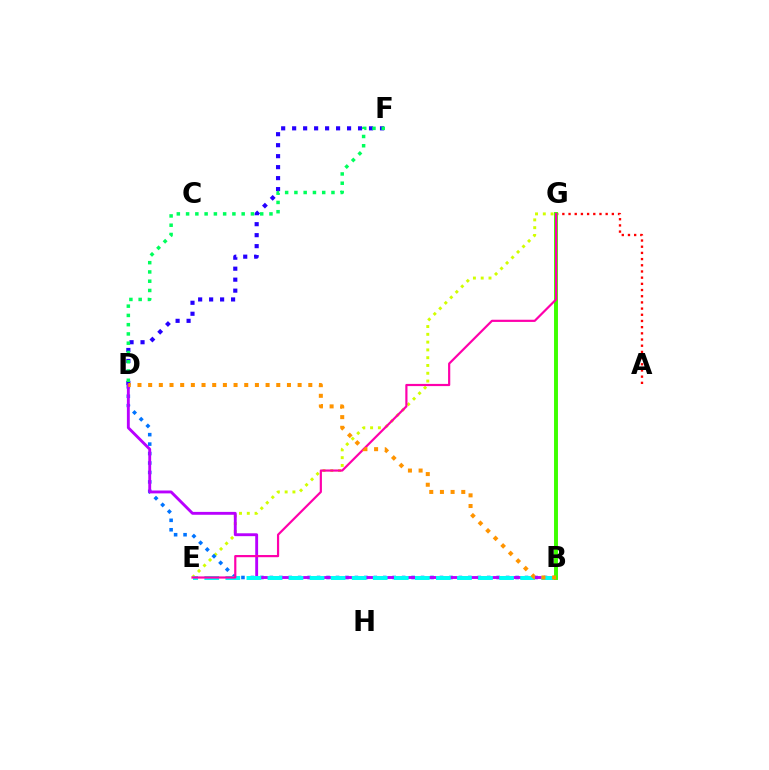{('E', 'G'): [{'color': '#d1ff00', 'line_style': 'dotted', 'thickness': 2.12}, {'color': '#ff00ac', 'line_style': 'solid', 'thickness': 1.58}], ('D', 'F'): [{'color': '#2500ff', 'line_style': 'dotted', 'thickness': 2.98}, {'color': '#00ff5c', 'line_style': 'dotted', 'thickness': 2.52}], ('B', 'D'): [{'color': '#0074ff', 'line_style': 'dotted', 'thickness': 2.57}, {'color': '#b900ff', 'line_style': 'solid', 'thickness': 2.07}, {'color': '#ff9400', 'line_style': 'dotted', 'thickness': 2.9}], ('A', 'G'): [{'color': '#ff0000', 'line_style': 'dotted', 'thickness': 1.68}], ('B', 'E'): [{'color': '#00fff6', 'line_style': 'dashed', 'thickness': 2.86}], ('B', 'G'): [{'color': '#3dff00', 'line_style': 'solid', 'thickness': 2.83}]}